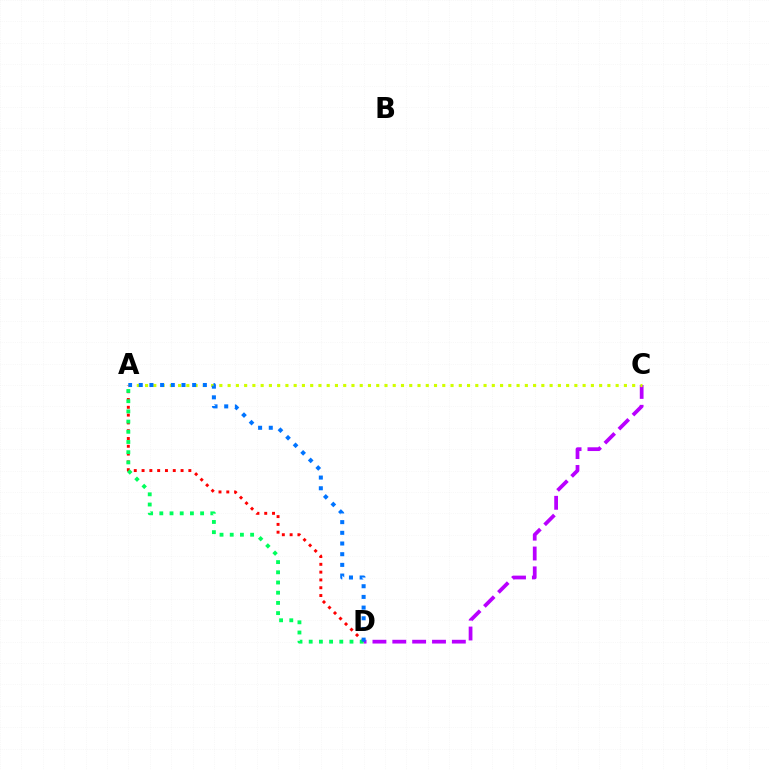{('C', 'D'): [{'color': '#b900ff', 'line_style': 'dashed', 'thickness': 2.7}], ('A', 'D'): [{'color': '#ff0000', 'line_style': 'dotted', 'thickness': 2.12}, {'color': '#00ff5c', 'line_style': 'dotted', 'thickness': 2.77}, {'color': '#0074ff', 'line_style': 'dotted', 'thickness': 2.9}], ('A', 'C'): [{'color': '#d1ff00', 'line_style': 'dotted', 'thickness': 2.24}]}